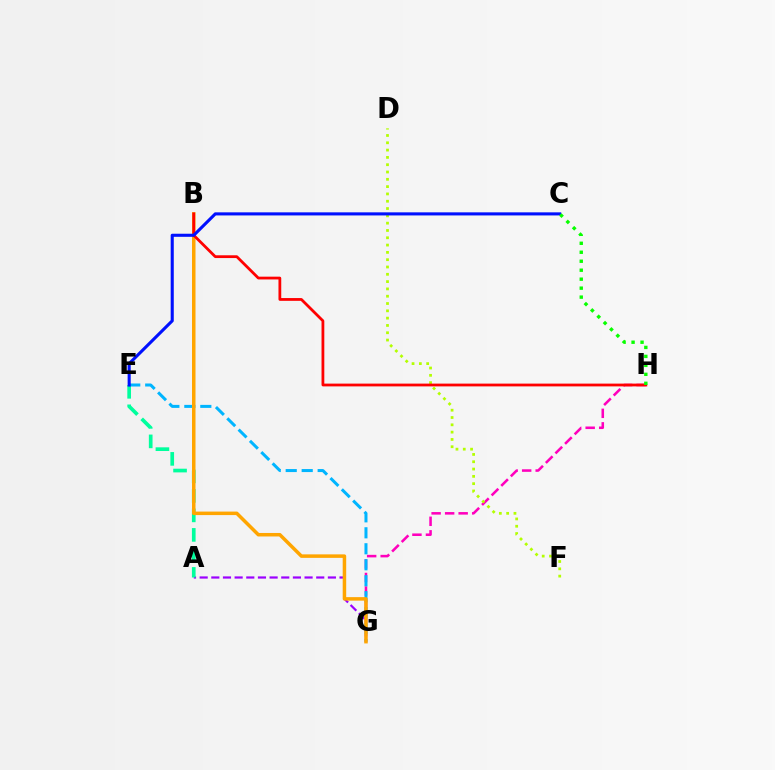{('A', 'G'): [{'color': '#9b00ff', 'line_style': 'dashed', 'thickness': 1.58}], ('A', 'E'): [{'color': '#00ff9d', 'line_style': 'dashed', 'thickness': 2.65}], ('G', 'H'): [{'color': '#ff00bd', 'line_style': 'dashed', 'thickness': 1.84}], ('E', 'G'): [{'color': '#00b5ff', 'line_style': 'dashed', 'thickness': 2.17}], ('B', 'G'): [{'color': '#ffa500', 'line_style': 'solid', 'thickness': 2.52}], ('D', 'F'): [{'color': '#b3ff00', 'line_style': 'dotted', 'thickness': 1.99}], ('B', 'H'): [{'color': '#ff0000', 'line_style': 'solid', 'thickness': 2.0}], ('C', 'E'): [{'color': '#0010ff', 'line_style': 'solid', 'thickness': 2.22}], ('C', 'H'): [{'color': '#08ff00', 'line_style': 'dotted', 'thickness': 2.44}]}